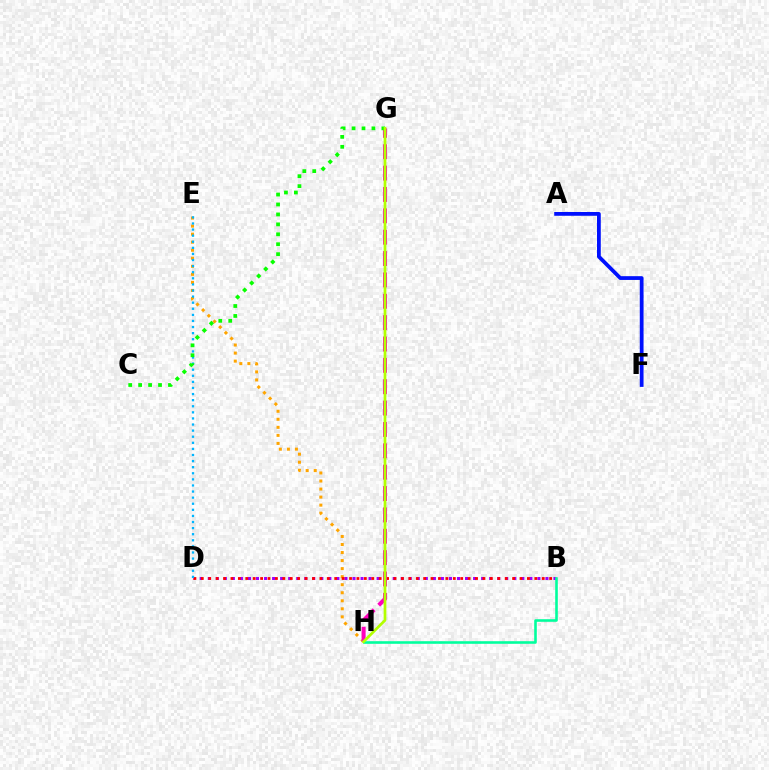{('E', 'H'): [{'color': '#ffa500', 'line_style': 'dotted', 'thickness': 2.18}], ('B', 'D'): [{'color': '#9b00ff', 'line_style': 'dotted', 'thickness': 2.18}, {'color': '#ff0000', 'line_style': 'dotted', 'thickness': 2.01}], ('A', 'F'): [{'color': '#0010ff', 'line_style': 'solid', 'thickness': 2.72}], ('D', 'E'): [{'color': '#00b5ff', 'line_style': 'dotted', 'thickness': 1.66}], ('G', 'H'): [{'color': '#ff00bd', 'line_style': 'dashed', 'thickness': 2.9}, {'color': '#b3ff00', 'line_style': 'solid', 'thickness': 1.95}], ('C', 'G'): [{'color': '#08ff00', 'line_style': 'dotted', 'thickness': 2.7}], ('B', 'H'): [{'color': '#00ff9d', 'line_style': 'solid', 'thickness': 1.87}]}